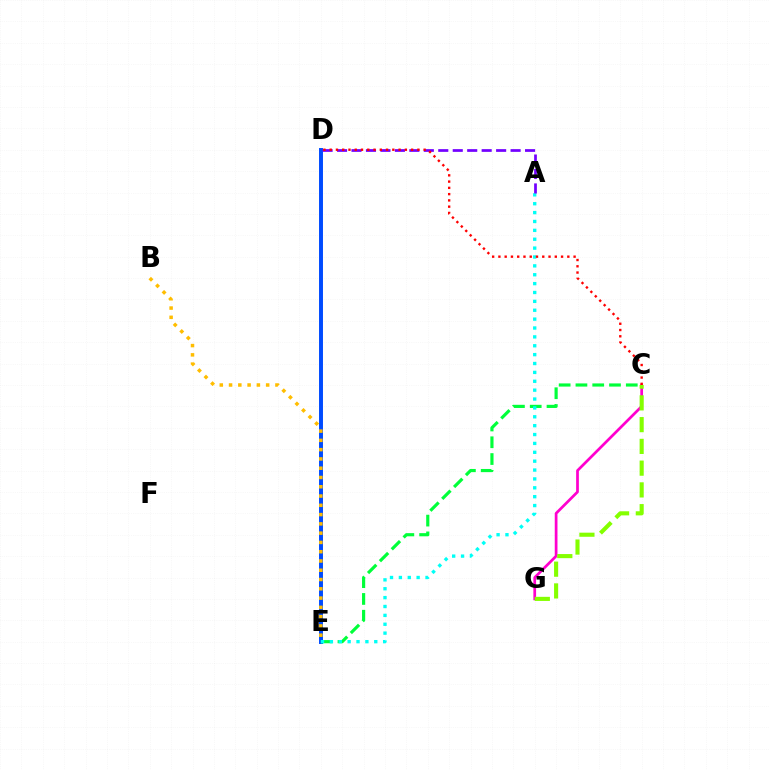{('C', 'G'): [{'color': '#ff00cf', 'line_style': 'solid', 'thickness': 1.97}, {'color': '#84ff00', 'line_style': 'dashed', 'thickness': 2.96}], ('D', 'E'): [{'color': '#004bff', 'line_style': 'solid', 'thickness': 2.84}], ('C', 'E'): [{'color': '#00ff39', 'line_style': 'dashed', 'thickness': 2.28}], ('A', 'E'): [{'color': '#00fff6', 'line_style': 'dotted', 'thickness': 2.41}], ('A', 'D'): [{'color': '#7200ff', 'line_style': 'dashed', 'thickness': 1.96}], ('C', 'D'): [{'color': '#ff0000', 'line_style': 'dotted', 'thickness': 1.7}], ('B', 'E'): [{'color': '#ffbd00', 'line_style': 'dotted', 'thickness': 2.52}]}